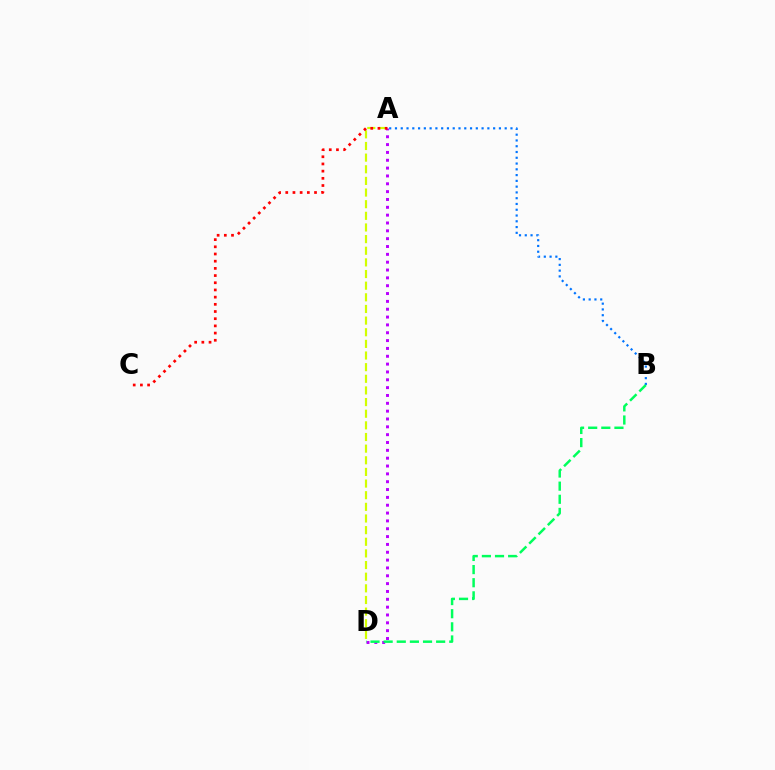{('A', 'D'): [{'color': '#d1ff00', 'line_style': 'dashed', 'thickness': 1.58}, {'color': '#b900ff', 'line_style': 'dotted', 'thickness': 2.13}], ('A', 'B'): [{'color': '#0074ff', 'line_style': 'dotted', 'thickness': 1.57}], ('A', 'C'): [{'color': '#ff0000', 'line_style': 'dotted', 'thickness': 1.95}], ('B', 'D'): [{'color': '#00ff5c', 'line_style': 'dashed', 'thickness': 1.78}]}